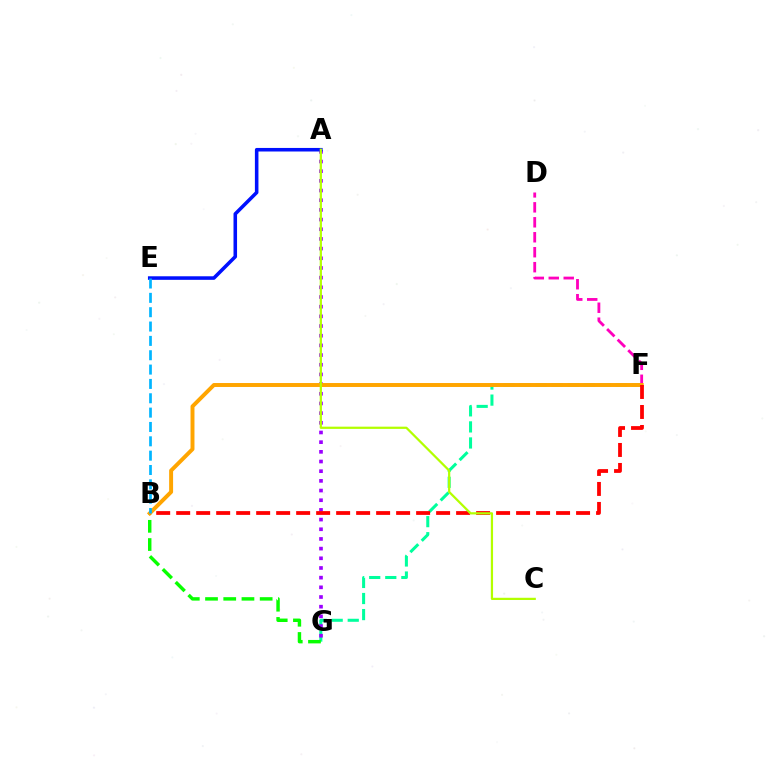{('F', 'G'): [{'color': '#00ff9d', 'line_style': 'dashed', 'thickness': 2.18}], ('A', 'G'): [{'color': '#9b00ff', 'line_style': 'dotted', 'thickness': 2.63}], ('B', 'G'): [{'color': '#08ff00', 'line_style': 'dashed', 'thickness': 2.47}], ('A', 'E'): [{'color': '#0010ff', 'line_style': 'solid', 'thickness': 2.56}], ('D', 'F'): [{'color': '#ff00bd', 'line_style': 'dashed', 'thickness': 2.03}], ('B', 'F'): [{'color': '#ffa500', 'line_style': 'solid', 'thickness': 2.84}, {'color': '#ff0000', 'line_style': 'dashed', 'thickness': 2.72}], ('B', 'E'): [{'color': '#00b5ff', 'line_style': 'dashed', 'thickness': 1.95}], ('A', 'C'): [{'color': '#b3ff00', 'line_style': 'solid', 'thickness': 1.61}]}